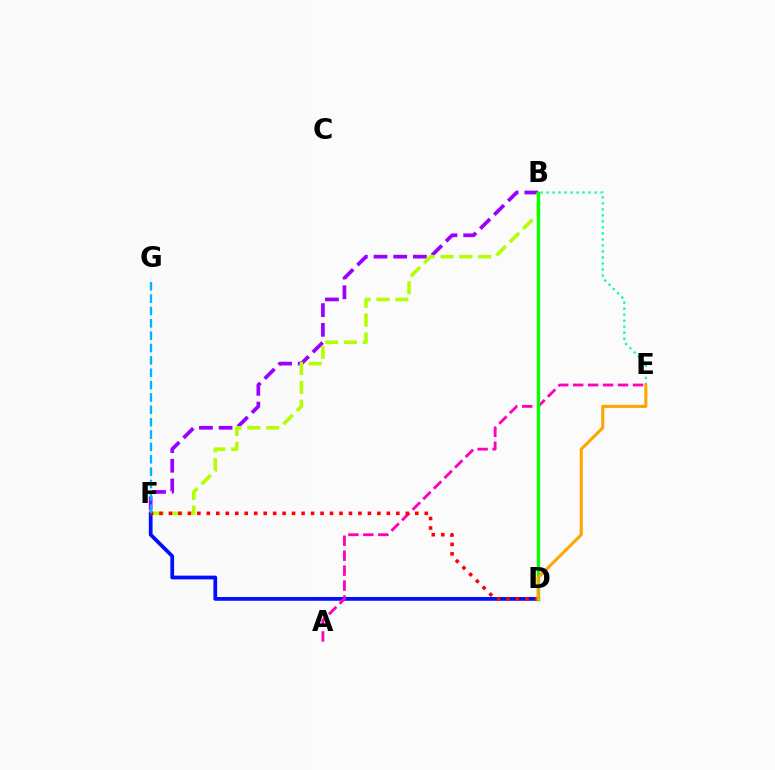{('D', 'F'): [{'color': '#0010ff', 'line_style': 'solid', 'thickness': 2.7}, {'color': '#ff0000', 'line_style': 'dotted', 'thickness': 2.57}], ('A', 'E'): [{'color': '#ff00bd', 'line_style': 'dashed', 'thickness': 2.03}], ('B', 'F'): [{'color': '#9b00ff', 'line_style': 'dashed', 'thickness': 2.68}, {'color': '#b3ff00', 'line_style': 'dashed', 'thickness': 2.56}], ('B', 'E'): [{'color': '#00ff9d', 'line_style': 'dotted', 'thickness': 1.63}], ('B', 'D'): [{'color': '#08ff00', 'line_style': 'solid', 'thickness': 2.4}], ('D', 'E'): [{'color': '#ffa500', 'line_style': 'solid', 'thickness': 2.21}], ('F', 'G'): [{'color': '#00b5ff', 'line_style': 'dashed', 'thickness': 1.68}]}